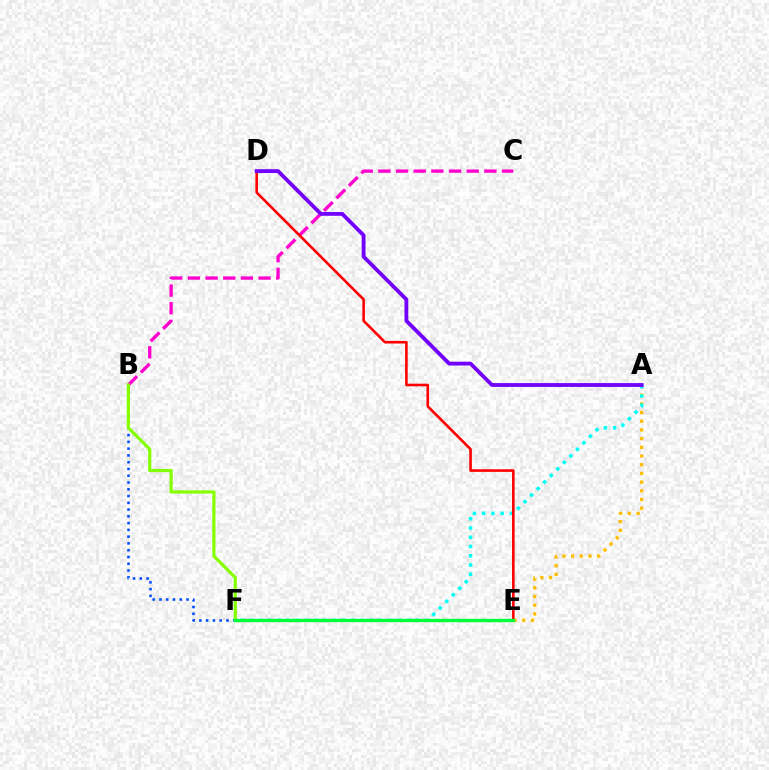{('A', 'E'): [{'color': '#ffbd00', 'line_style': 'dotted', 'thickness': 2.36}], ('A', 'F'): [{'color': '#00fff6', 'line_style': 'dotted', 'thickness': 2.51}], ('B', 'F'): [{'color': '#004bff', 'line_style': 'dotted', 'thickness': 1.84}, {'color': '#84ff00', 'line_style': 'solid', 'thickness': 2.29}], ('B', 'C'): [{'color': '#ff00cf', 'line_style': 'dashed', 'thickness': 2.4}], ('D', 'E'): [{'color': '#ff0000', 'line_style': 'solid', 'thickness': 1.87}], ('E', 'F'): [{'color': '#00ff39', 'line_style': 'solid', 'thickness': 2.43}], ('A', 'D'): [{'color': '#7200ff', 'line_style': 'solid', 'thickness': 2.75}]}